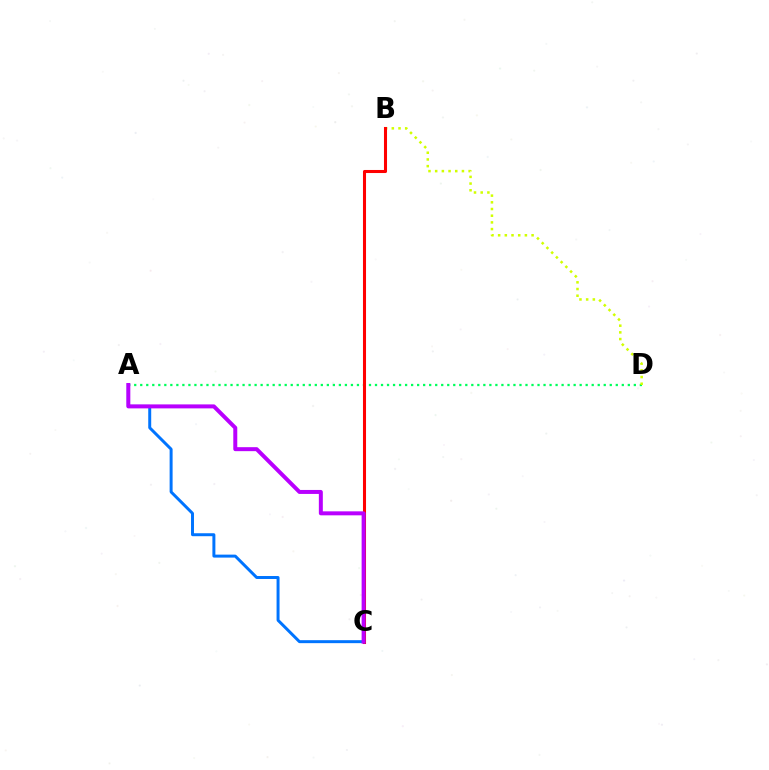{('A', 'D'): [{'color': '#00ff5c', 'line_style': 'dotted', 'thickness': 1.64}], ('B', 'D'): [{'color': '#d1ff00', 'line_style': 'dotted', 'thickness': 1.82}], ('B', 'C'): [{'color': '#ff0000', 'line_style': 'solid', 'thickness': 2.2}], ('A', 'C'): [{'color': '#0074ff', 'line_style': 'solid', 'thickness': 2.14}, {'color': '#b900ff', 'line_style': 'solid', 'thickness': 2.87}]}